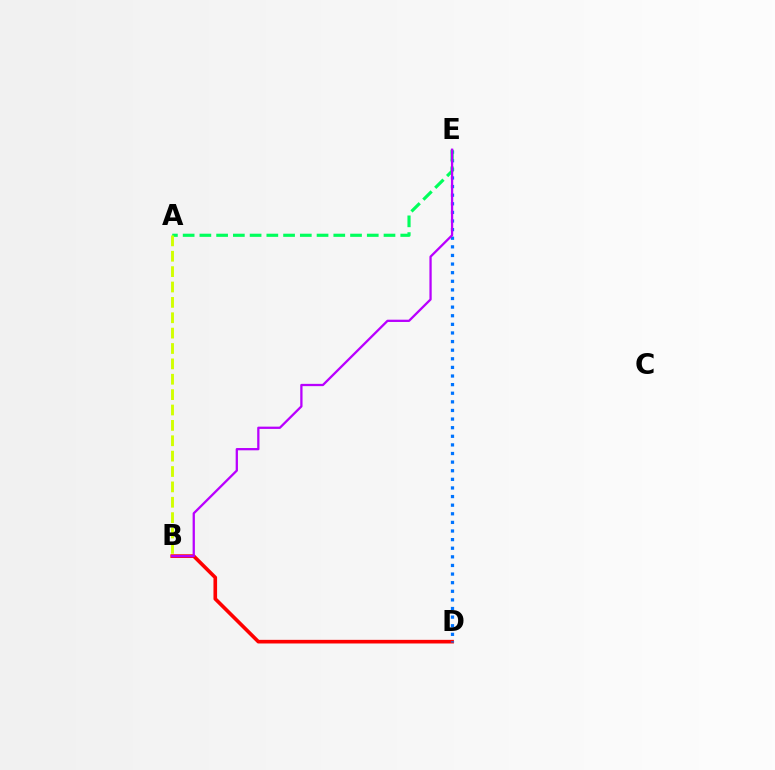{('B', 'D'): [{'color': '#ff0000', 'line_style': 'solid', 'thickness': 2.61}], ('D', 'E'): [{'color': '#0074ff', 'line_style': 'dotted', 'thickness': 2.34}], ('A', 'E'): [{'color': '#00ff5c', 'line_style': 'dashed', 'thickness': 2.27}], ('B', 'E'): [{'color': '#b900ff', 'line_style': 'solid', 'thickness': 1.64}], ('A', 'B'): [{'color': '#d1ff00', 'line_style': 'dashed', 'thickness': 2.09}]}